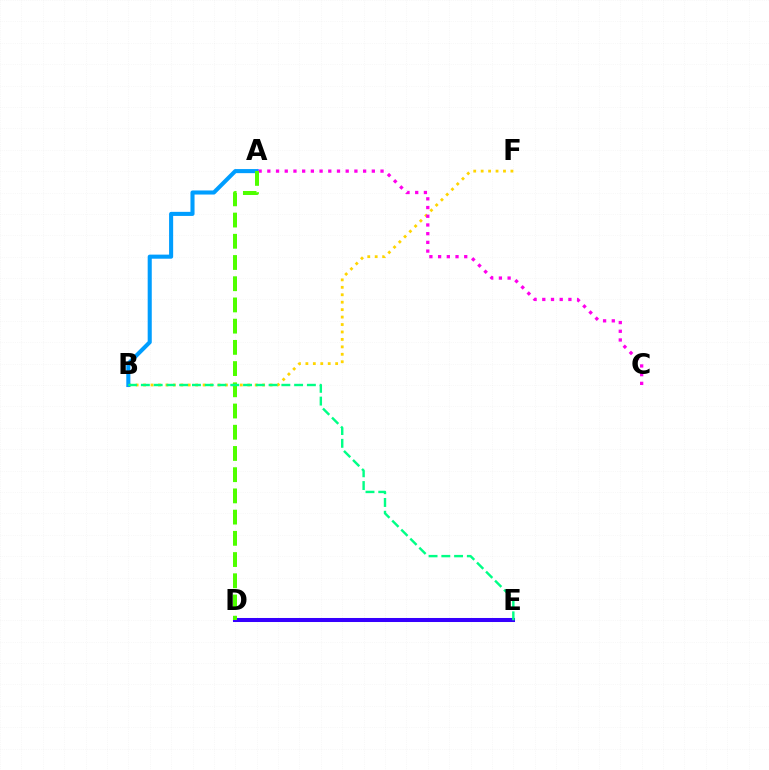{('D', 'E'): [{'color': '#ff0000', 'line_style': 'dashed', 'thickness': 2.02}, {'color': '#3700ff', 'line_style': 'solid', 'thickness': 2.9}], ('B', 'F'): [{'color': '#ffd500', 'line_style': 'dotted', 'thickness': 2.02}], ('A', 'B'): [{'color': '#009eff', 'line_style': 'solid', 'thickness': 2.94}], ('A', 'C'): [{'color': '#ff00ed', 'line_style': 'dotted', 'thickness': 2.37}], ('A', 'D'): [{'color': '#4fff00', 'line_style': 'dashed', 'thickness': 2.88}], ('B', 'E'): [{'color': '#00ff86', 'line_style': 'dashed', 'thickness': 1.73}]}